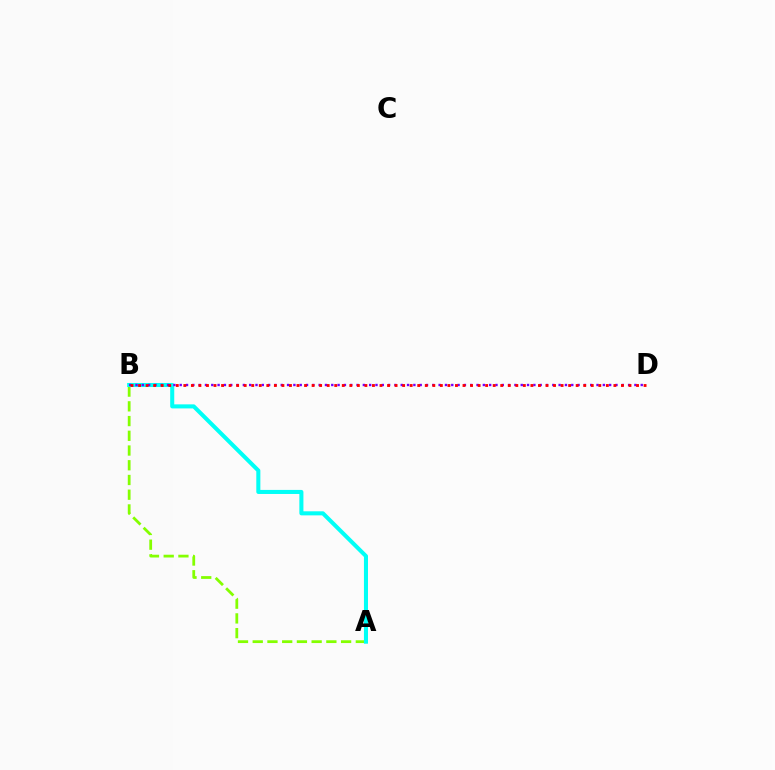{('A', 'B'): [{'color': '#84ff00', 'line_style': 'dashed', 'thickness': 2.0}, {'color': '#00fff6', 'line_style': 'solid', 'thickness': 2.92}], ('B', 'D'): [{'color': '#7200ff', 'line_style': 'dotted', 'thickness': 1.72}, {'color': '#ff0000', 'line_style': 'dotted', 'thickness': 2.05}]}